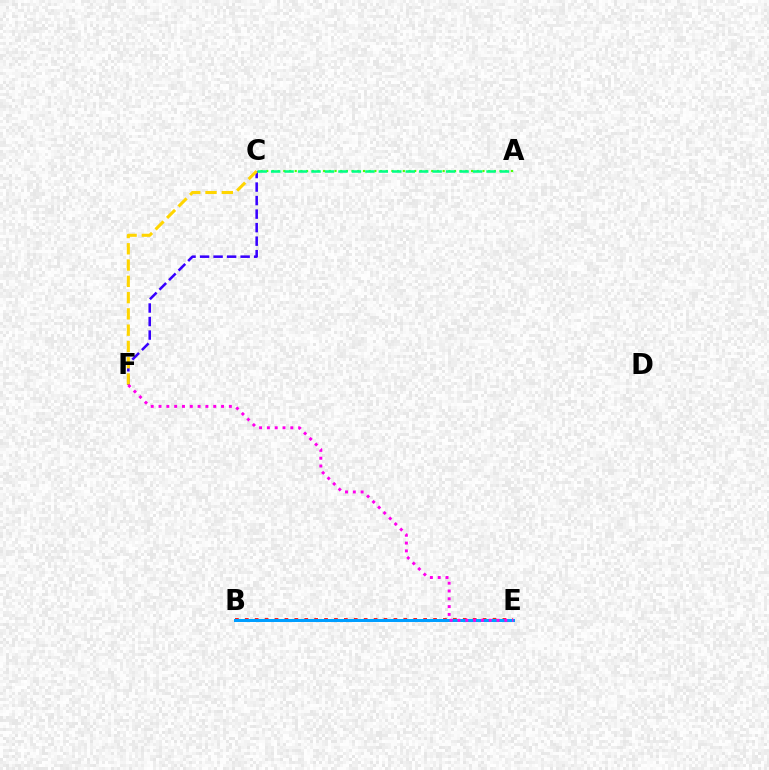{('A', 'C'): [{'color': '#4fff00', 'line_style': 'dotted', 'thickness': 1.55}, {'color': '#00ff86', 'line_style': 'dashed', 'thickness': 1.83}], ('B', 'E'): [{'color': '#ff0000', 'line_style': 'dotted', 'thickness': 2.69}, {'color': '#009eff', 'line_style': 'solid', 'thickness': 2.17}], ('C', 'F'): [{'color': '#3700ff', 'line_style': 'dashed', 'thickness': 1.84}, {'color': '#ffd500', 'line_style': 'dashed', 'thickness': 2.21}], ('E', 'F'): [{'color': '#ff00ed', 'line_style': 'dotted', 'thickness': 2.12}]}